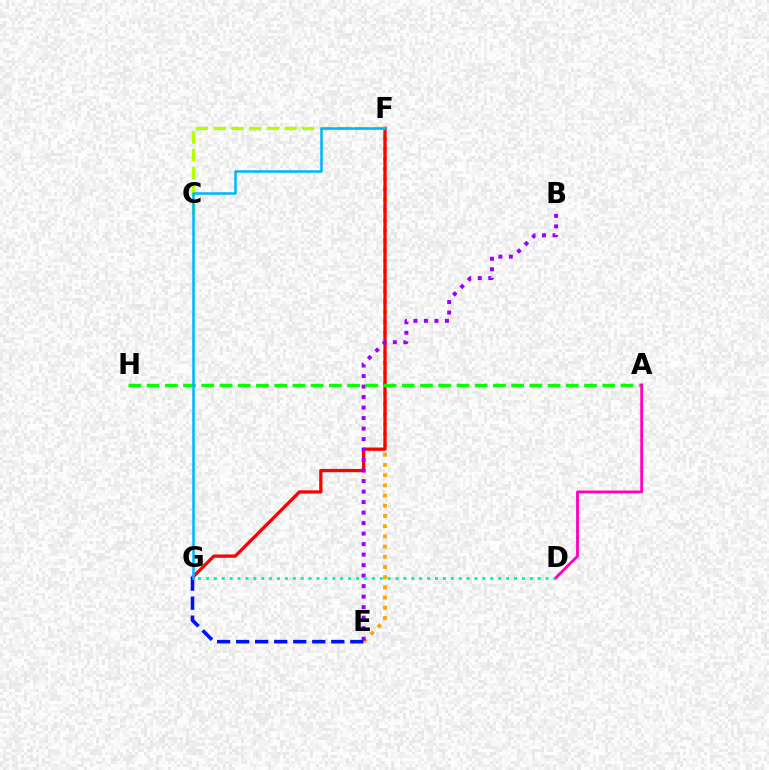{('E', 'F'): [{'color': '#ffa500', 'line_style': 'dotted', 'thickness': 2.77}], ('F', 'G'): [{'color': '#ff0000', 'line_style': 'solid', 'thickness': 2.36}, {'color': '#00b5ff', 'line_style': 'solid', 'thickness': 1.82}], ('B', 'E'): [{'color': '#9b00ff', 'line_style': 'dotted', 'thickness': 2.85}], ('D', 'G'): [{'color': '#00ff9d', 'line_style': 'dotted', 'thickness': 2.15}], ('A', 'H'): [{'color': '#08ff00', 'line_style': 'dashed', 'thickness': 2.48}], ('C', 'F'): [{'color': '#b3ff00', 'line_style': 'dashed', 'thickness': 2.4}], ('E', 'G'): [{'color': '#0010ff', 'line_style': 'dashed', 'thickness': 2.59}], ('A', 'D'): [{'color': '#ff00bd', 'line_style': 'solid', 'thickness': 2.04}]}